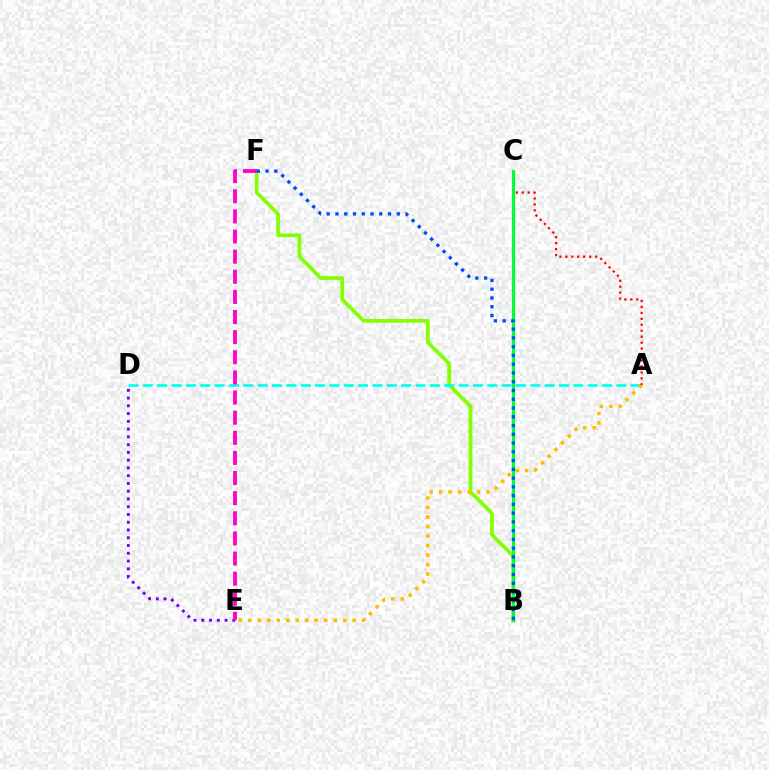{('D', 'E'): [{'color': '#7200ff', 'line_style': 'dotted', 'thickness': 2.11}], ('B', 'F'): [{'color': '#84ff00', 'line_style': 'solid', 'thickness': 2.69}, {'color': '#004bff', 'line_style': 'dotted', 'thickness': 2.38}], ('A', 'D'): [{'color': '#00fff6', 'line_style': 'dashed', 'thickness': 1.95}], ('A', 'E'): [{'color': '#ffbd00', 'line_style': 'dotted', 'thickness': 2.58}], ('E', 'F'): [{'color': '#ff00cf', 'line_style': 'dashed', 'thickness': 2.73}], ('A', 'C'): [{'color': '#ff0000', 'line_style': 'dotted', 'thickness': 1.62}], ('B', 'C'): [{'color': '#00ff39', 'line_style': 'solid', 'thickness': 2.33}]}